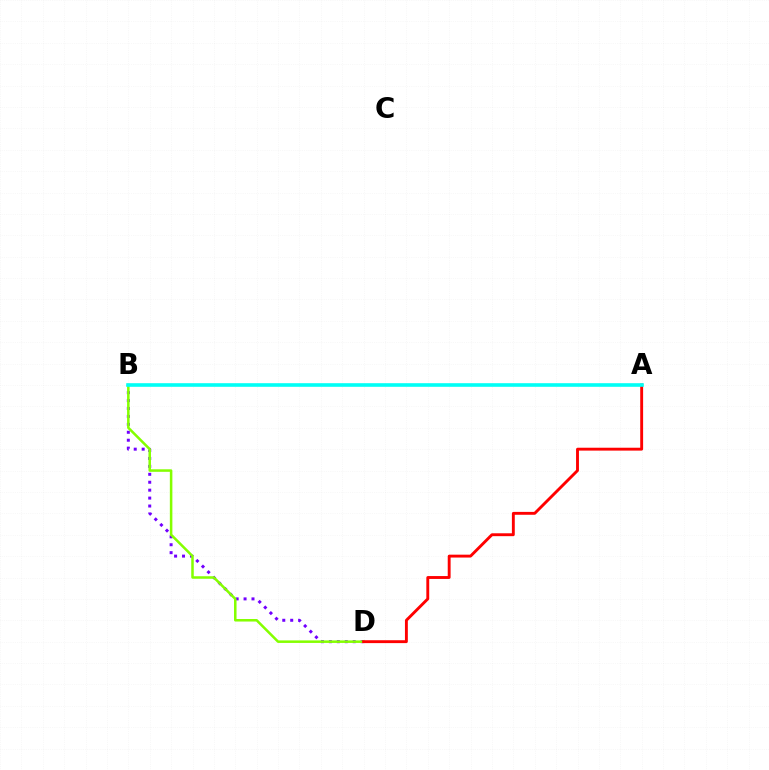{('B', 'D'): [{'color': '#7200ff', 'line_style': 'dotted', 'thickness': 2.15}, {'color': '#84ff00', 'line_style': 'solid', 'thickness': 1.82}], ('A', 'D'): [{'color': '#ff0000', 'line_style': 'solid', 'thickness': 2.08}], ('A', 'B'): [{'color': '#00fff6', 'line_style': 'solid', 'thickness': 2.6}]}